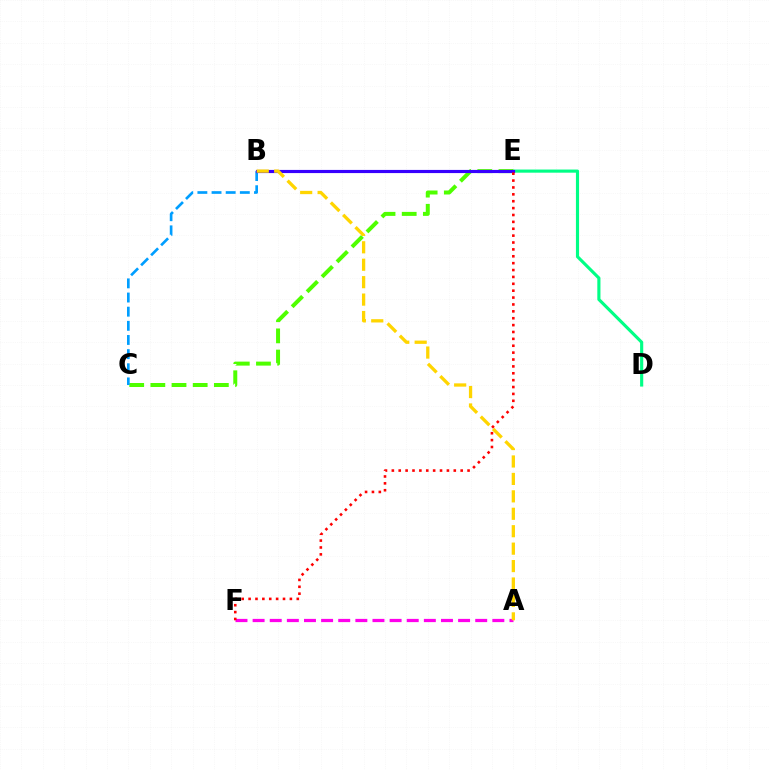{('D', 'E'): [{'color': '#00ff86', 'line_style': 'solid', 'thickness': 2.26}], ('C', 'E'): [{'color': '#4fff00', 'line_style': 'dashed', 'thickness': 2.88}], ('B', 'C'): [{'color': '#009eff', 'line_style': 'dashed', 'thickness': 1.92}], ('A', 'F'): [{'color': '#ff00ed', 'line_style': 'dashed', 'thickness': 2.33}], ('B', 'E'): [{'color': '#3700ff', 'line_style': 'solid', 'thickness': 2.27}], ('A', 'B'): [{'color': '#ffd500', 'line_style': 'dashed', 'thickness': 2.37}], ('E', 'F'): [{'color': '#ff0000', 'line_style': 'dotted', 'thickness': 1.87}]}